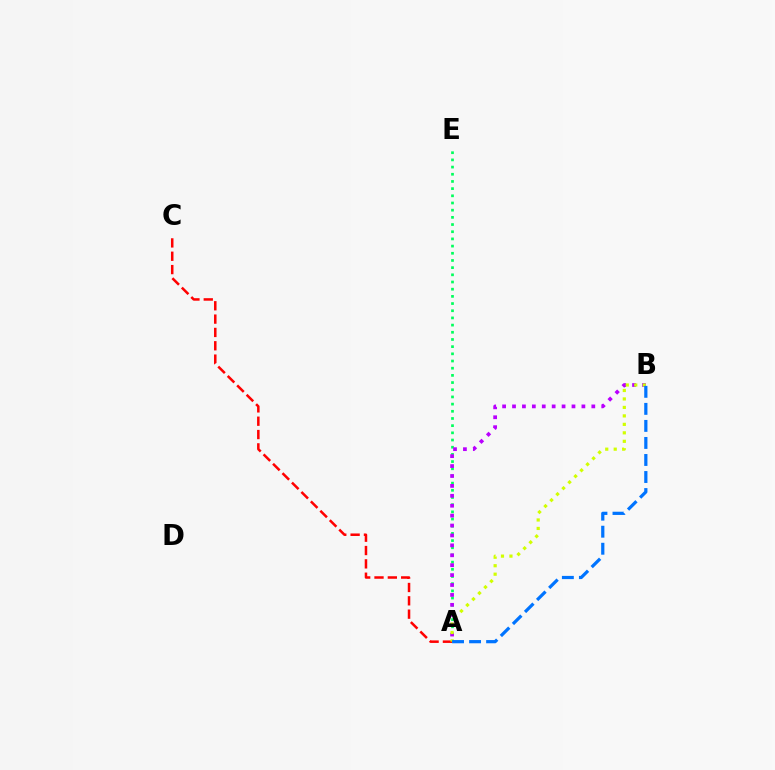{('A', 'E'): [{'color': '#00ff5c', 'line_style': 'dotted', 'thickness': 1.95}], ('A', 'C'): [{'color': '#ff0000', 'line_style': 'dashed', 'thickness': 1.81}], ('A', 'B'): [{'color': '#b900ff', 'line_style': 'dotted', 'thickness': 2.69}, {'color': '#d1ff00', 'line_style': 'dotted', 'thickness': 2.3}, {'color': '#0074ff', 'line_style': 'dashed', 'thickness': 2.31}]}